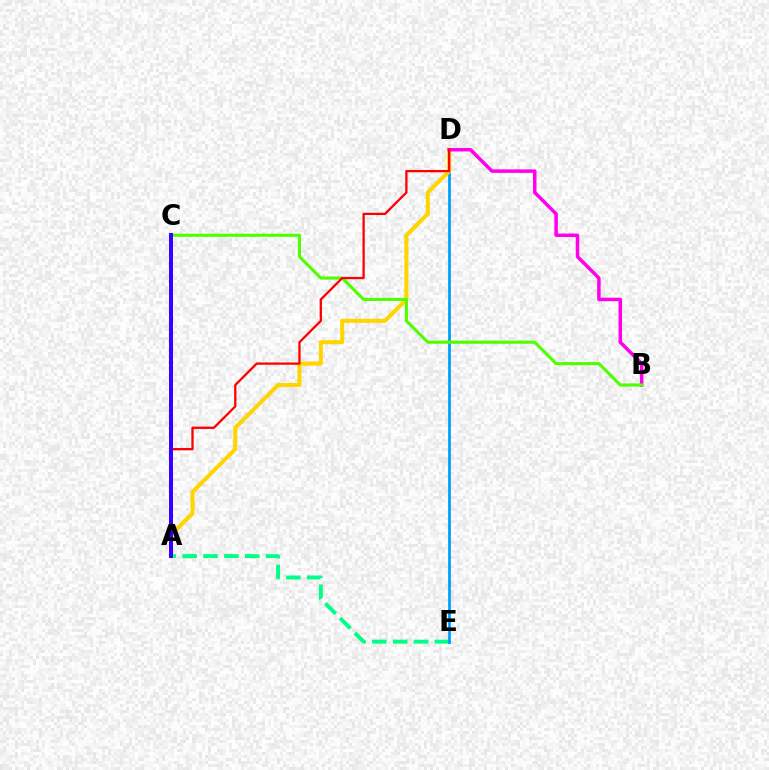{('A', 'E'): [{'color': '#00ff86', 'line_style': 'dashed', 'thickness': 2.83}], ('D', 'E'): [{'color': '#009eff', 'line_style': 'solid', 'thickness': 1.99}], ('A', 'D'): [{'color': '#ffd500', 'line_style': 'solid', 'thickness': 2.9}, {'color': '#ff0000', 'line_style': 'solid', 'thickness': 1.65}], ('B', 'D'): [{'color': '#ff00ed', 'line_style': 'solid', 'thickness': 2.51}], ('B', 'C'): [{'color': '#4fff00', 'line_style': 'solid', 'thickness': 2.22}], ('A', 'C'): [{'color': '#3700ff', 'line_style': 'solid', 'thickness': 2.89}]}